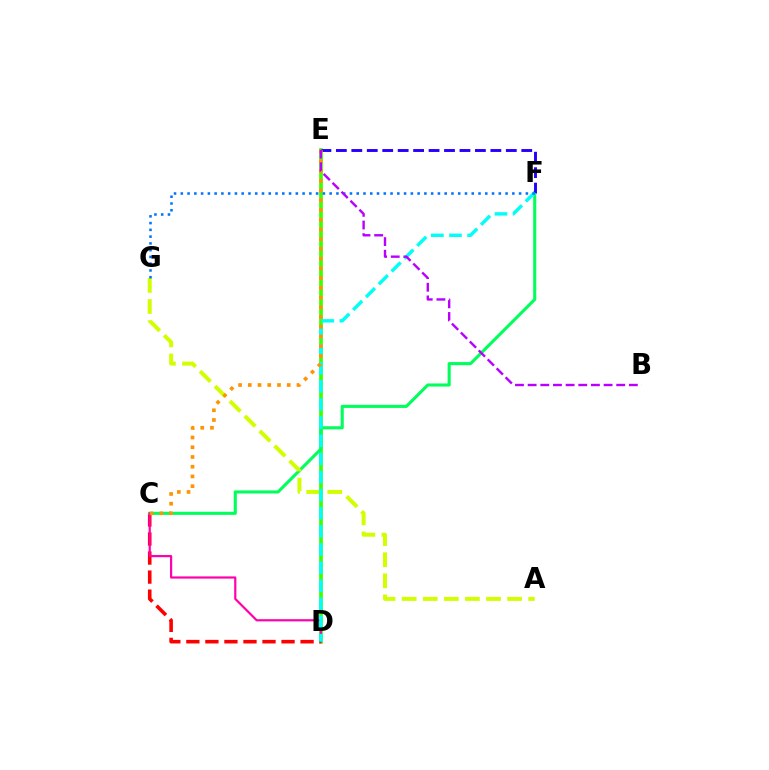{('D', 'E'): [{'color': '#3dff00', 'line_style': 'solid', 'thickness': 2.65}], ('C', 'D'): [{'color': '#ff0000', 'line_style': 'dashed', 'thickness': 2.59}, {'color': '#ff00ac', 'line_style': 'solid', 'thickness': 1.58}], ('C', 'F'): [{'color': '#00ff5c', 'line_style': 'solid', 'thickness': 2.22}], ('A', 'G'): [{'color': '#d1ff00', 'line_style': 'dashed', 'thickness': 2.87}], ('E', 'F'): [{'color': '#2500ff', 'line_style': 'dashed', 'thickness': 2.1}], ('D', 'F'): [{'color': '#00fff6', 'line_style': 'dashed', 'thickness': 2.46}], ('F', 'G'): [{'color': '#0074ff', 'line_style': 'dotted', 'thickness': 1.84}], ('C', 'E'): [{'color': '#ff9400', 'line_style': 'dotted', 'thickness': 2.64}], ('B', 'E'): [{'color': '#b900ff', 'line_style': 'dashed', 'thickness': 1.72}]}